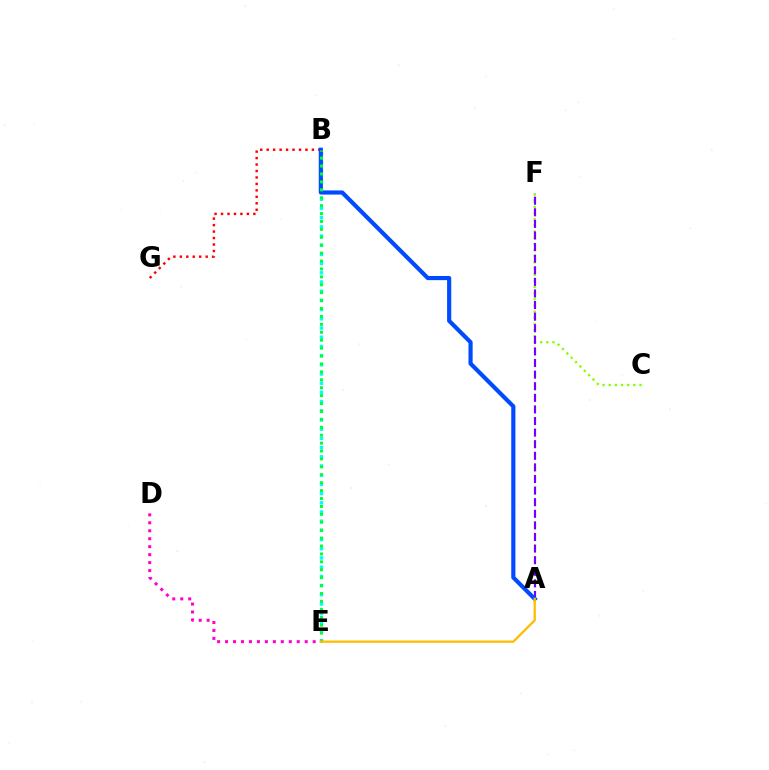{('C', 'F'): [{'color': '#84ff00', 'line_style': 'dotted', 'thickness': 1.67}], ('B', 'E'): [{'color': '#00fff6', 'line_style': 'dotted', 'thickness': 2.5}, {'color': '#00ff39', 'line_style': 'dotted', 'thickness': 2.15}], ('D', 'E'): [{'color': '#ff00cf', 'line_style': 'dotted', 'thickness': 2.16}], ('B', 'G'): [{'color': '#ff0000', 'line_style': 'dotted', 'thickness': 1.76}], ('A', 'F'): [{'color': '#7200ff', 'line_style': 'dashed', 'thickness': 1.58}], ('A', 'B'): [{'color': '#004bff', 'line_style': 'solid', 'thickness': 2.99}], ('A', 'E'): [{'color': '#ffbd00', 'line_style': 'solid', 'thickness': 1.66}]}